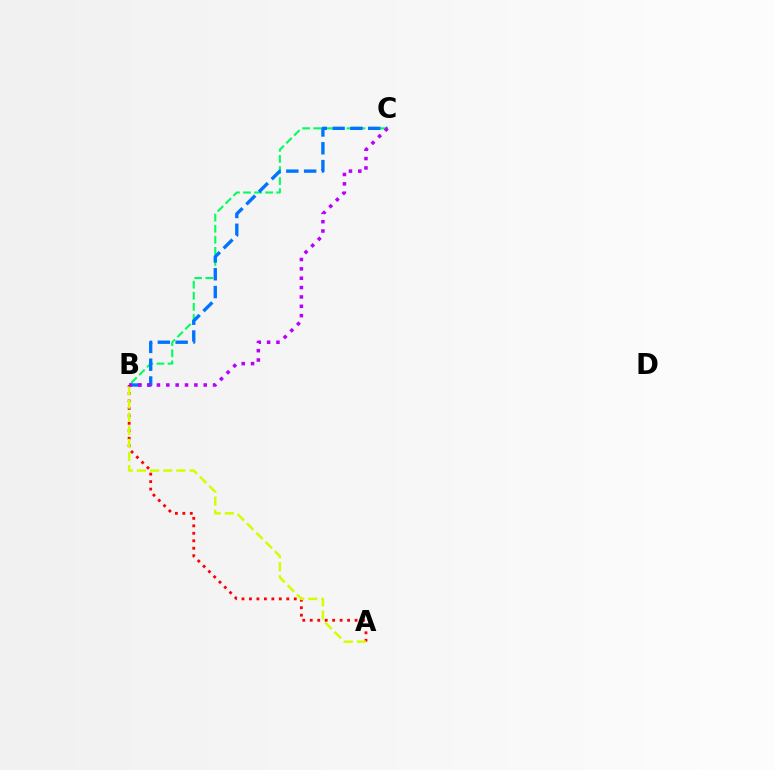{('A', 'B'): [{'color': '#ff0000', 'line_style': 'dotted', 'thickness': 2.03}, {'color': '#d1ff00', 'line_style': 'dashed', 'thickness': 1.78}], ('B', 'C'): [{'color': '#00ff5c', 'line_style': 'dashed', 'thickness': 1.5}, {'color': '#0074ff', 'line_style': 'dashed', 'thickness': 2.42}, {'color': '#b900ff', 'line_style': 'dotted', 'thickness': 2.54}]}